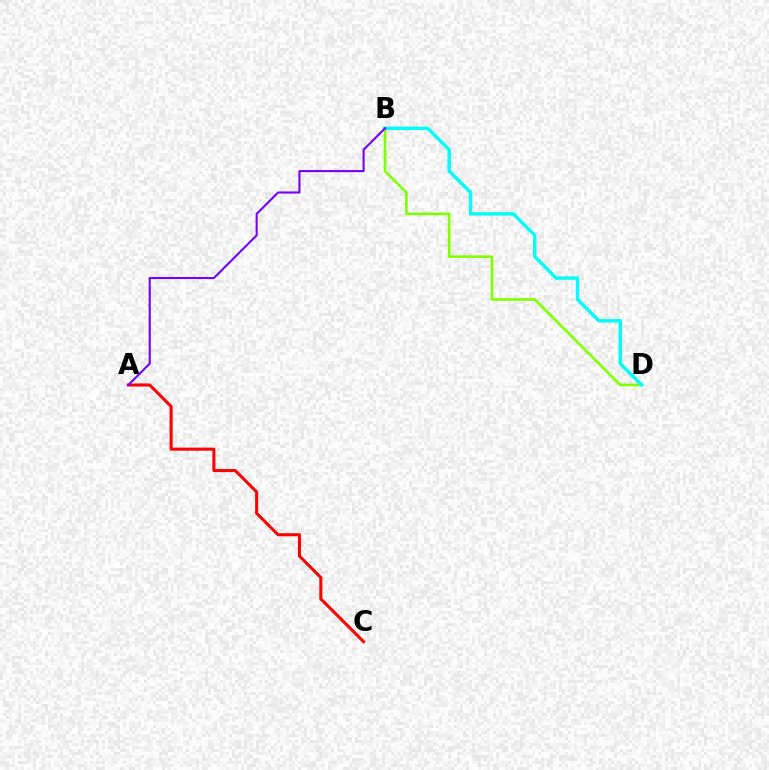{('B', 'D'): [{'color': '#84ff00', 'line_style': 'solid', 'thickness': 1.9}, {'color': '#00fff6', 'line_style': 'solid', 'thickness': 2.46}], ('A', 'C'): [{'color': '#ff0000', 'line_style': 'solid', 'thickness': 2.21}], ('A', 'B'): [{'color': '#7200ff', 'line_style': 'solid', 'thickness': 1.51}]}